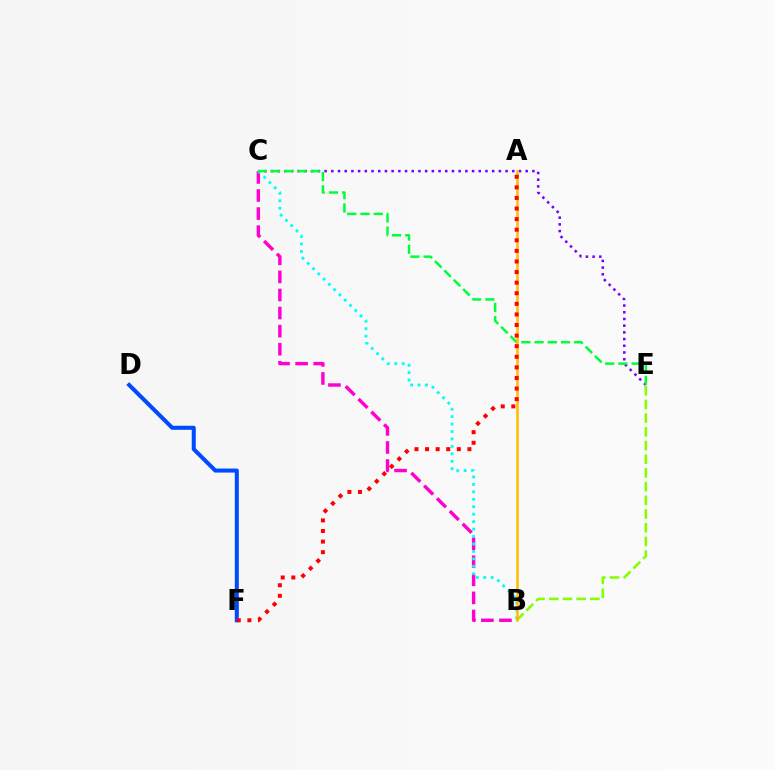{('B', 'C'): [{'color': '#ff00cf', 'line_style': 'dashed', 'thickness': 2.46}, {'color': '#00fff6', 'line_style': 'dotted', 'thickness': 2.02}], ('C', 'E'): [{'color': '#7200ff', 'line_style': 'dotted', 'thickness': 1.82}, {'color': '#00ff39', 'line_style': 'dashed', 'thickness': 1.8}], ('B', 'E'): [{'color': '#84ff00', 'line_style': 'dashed', 'thickness': 1.86}], ('A', 'B'): [{'color': '#ffbd00', 'line_style': 'solid', 'thickness': 1.83}], ('D', 'F'): [{'color': '#004bff', 'line_style': 'solid', 'thickness': 2.91}], ('A', 'F'): [{'color': '#ff0000', 'line_style': 'dotted', 'thickness': 2.88}]}